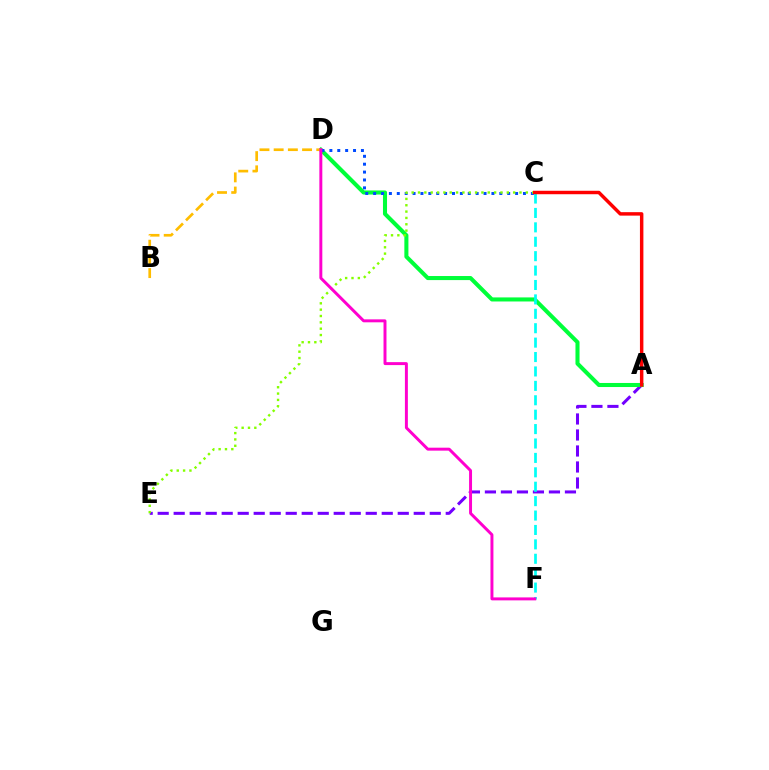{('A', 'E'): [{'color': '#7200ff', 'line_style': 'dashed', 'thickness': 2.17}], ('A', 'D'): [{'color': '#00ff39', 'line_style': 'solid', 'thickness': 2.92}], ('C', 'F'): [{'color': '#00fff6', 'line_style': 'dashed', 'thickness': 1.96}], ('C', 'D'): [{'color': '#004bff', 'line_style': 'dotted', 'thickness': 2.14}], ('C', 'E'): [{'color': '#84ff00', 'line_style': 'dotted', 'thickness': 1.72}], ('A', 'C'): [{'color': '#ff0000', 'line_style': 'solid', 'thickness': 2.49}], ('B', 'D'): [{'color': '#ffbd00', 'line_style': 'dashed', 'thickness': 1.93}], ('D', 'F'): [{'color': '#ff00cf', 'line_style': 'solid', 'thickness': 2.13}]}